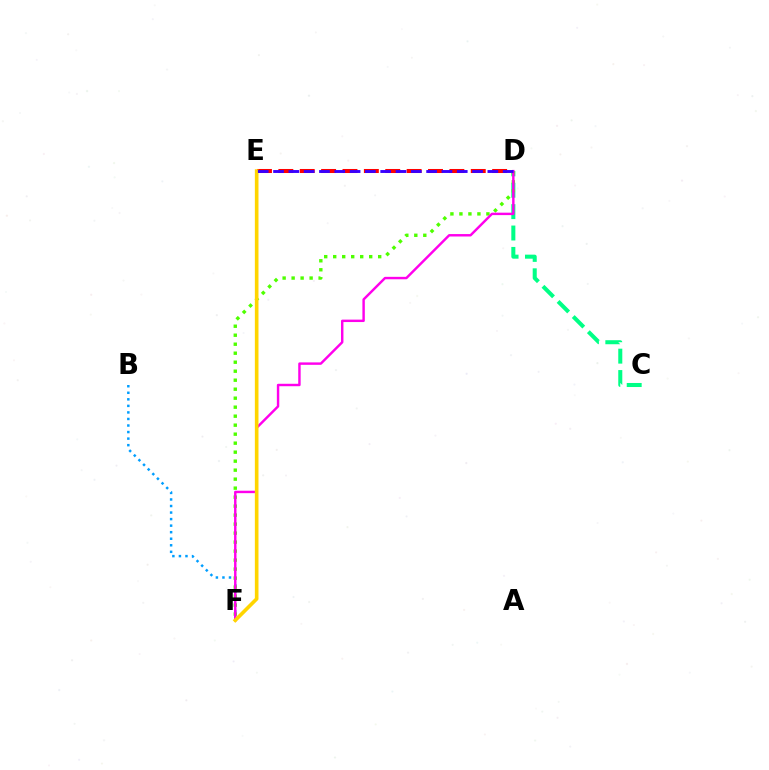{('C', 'D'): [{'color': '#00ff86', 'line_style': 'dashed', 'thickness': 2.91}], ('B', 'F'): [{'color': '#009eff', 'line_style': 'dotted', 'thickness': 1.78}], ('D', 'F'): [{'color': '#4fff00', 'line_style': 'dotted', 'thickness': 2.44}, {'color': '#ff00ed', 'line_style': 'solid', 'thickness': 1.75}], ('D', 'E'): [{'color': '#ff0000', 'line_style': 'dashed', 'thickness': 2.9}, {'color': '#3700ff', 'line_style': 'dashed', 'thickness': 2.08}], ('E', 'F'): [{'color': '#ffd500', 'line_style': 'solid', 'thickness': 2.61}]}